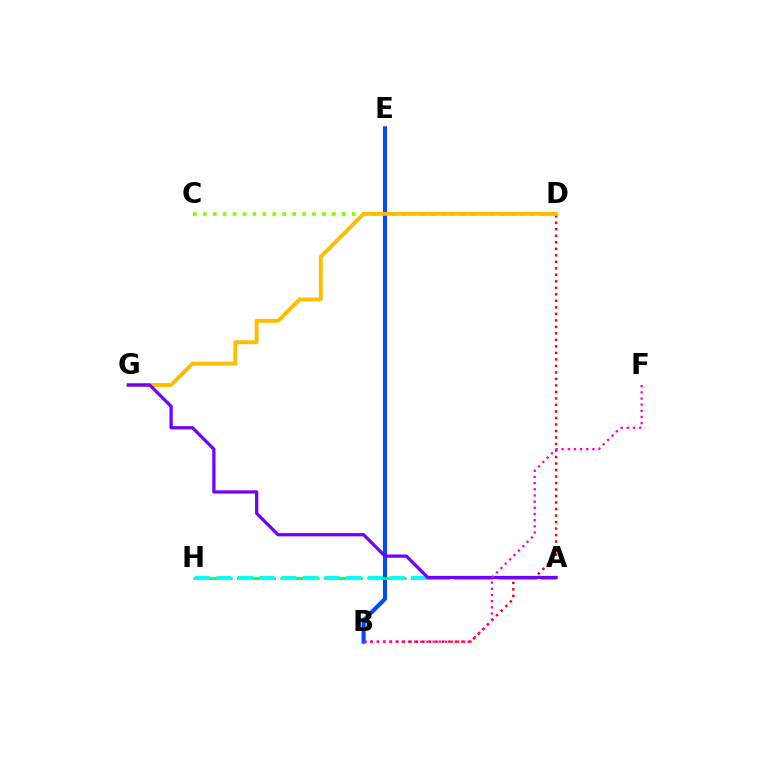{('C', 'D'): [{'color': '#84ff00', 'line_style': 'dotted', 'thickness': 2.7}], ('B', 'D'): [{'color': '#ff0000', 'line_style': 'dotted', 'thickness': 1.77}], ('B', 'E'): [{'color': '#004bff', 'line_style': 'solid', 'thickness': 2.97}], ('D', 'G'): [{'color': '#ffbd00', 'line_style': 'solid', 'thickness': 2.81}], ('A', 'H'): [{'color': '#00ff39', 'line_style': 'dashed', 'thickness': 1.97}, {'color': '#00fff6', 'line_style': 'dashed', 'thickness': 2.94}], ('A', 'G'): [{'color': '#7200ff', 'line_style': 'solid', 'thickness': 2.34}], ('B', 'F'): [{'color': '#ff00cf', 'line_style': 'dotted', 'thickness': 1.68}]}